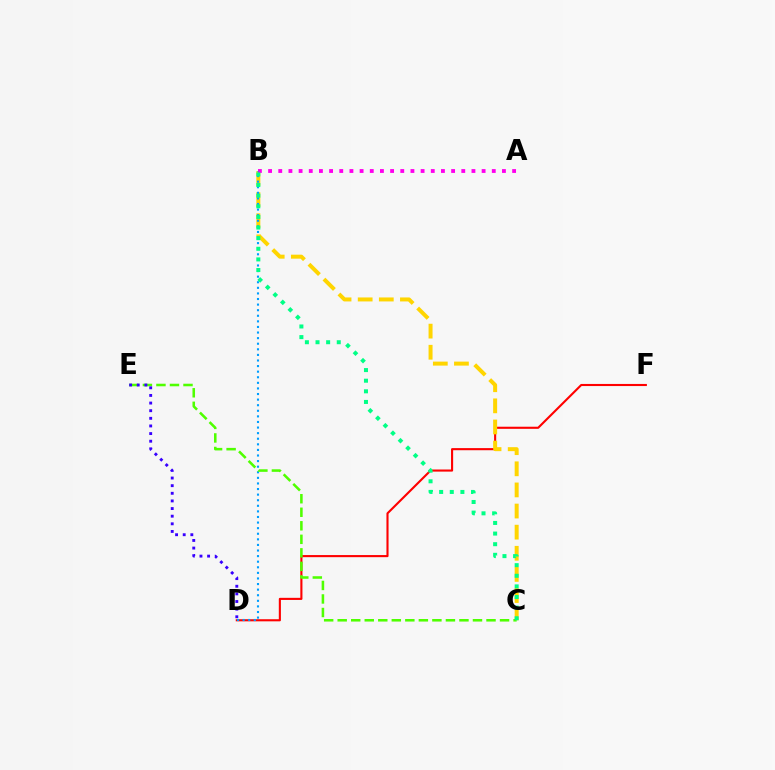{('D', 'F'): [{'color': '#ff0000', 'line_style': 'solid', 'thickness': 1.52}], ('B', 'C'): [{'color': '#ffd500', 'line_style': 'dashed', 'thickness': 2.87}, {'color': '#00ff86', 'line_style': 'dotted', 'thickness': 2.89}], ('A', 'B'): [{'color': '#ff00ed', 'line_style': 'dotted', 'thickness': 2.76}], ('B', 'D'): [{'color': '#009eff', 'line_style': 'dotted', 'thickness': 1.52}], ('C', 'E'): [{'color': '#4fff00', 'line_style': 'dashed', 'thickness': 1.84}], ('D', 'E'): [{'color': '#3700ff', 'line_style': 'dotted', 'thickness': 2.07}]}